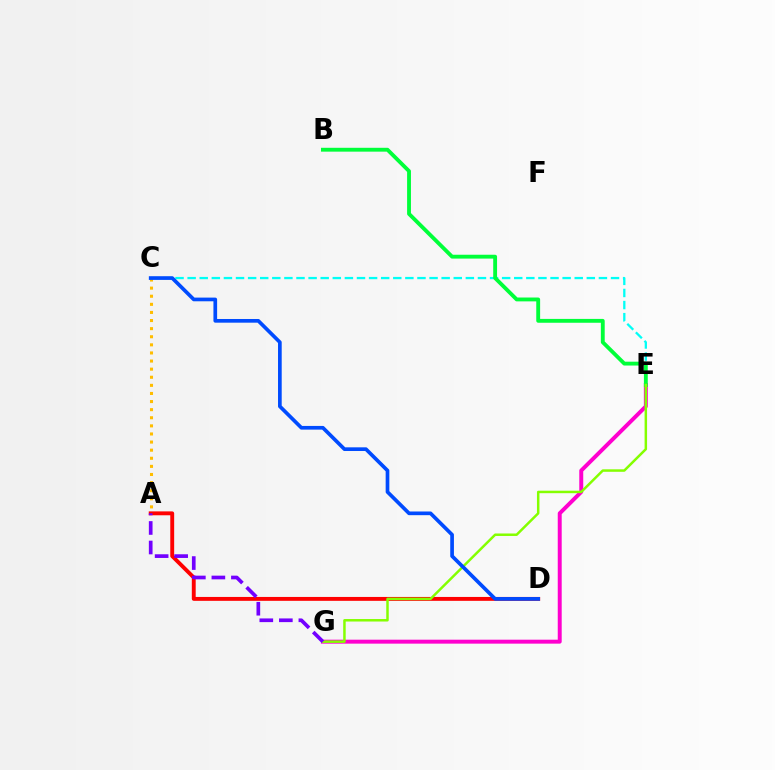{('A', 'C'): [{'color': '#ffbd00', 'line_style': 'dotted', 'thickness': 2.2}], ('A', 'D'): [{'color': '#ff0000', 'line_style': 'solid', 'thickness': 2.8}], ('C', 'E'): [{'color': '#00fff6', 'line_style': 'dashed', 'thickness': 1.64}], ('E', 'G'): [{'color': '#ff00cf', 'line_style': 'solid', 'thickness': 2.85}, {'color': '#84ff00', 'line_style': 'solid', 'thickness': 1.79}], ('B', 'E'): [{'color': '#00ff39', 'line_style': 'solid', 'thickness': 2.77}], ('C', 'D'): [{'color': '#004bff', 'line_style': 'solid', 'thickness': 2.65}], ('A', 'G'): [{'color': '#7200ff', 'line_style': 'dashed', 'thickness': 2.65}]}